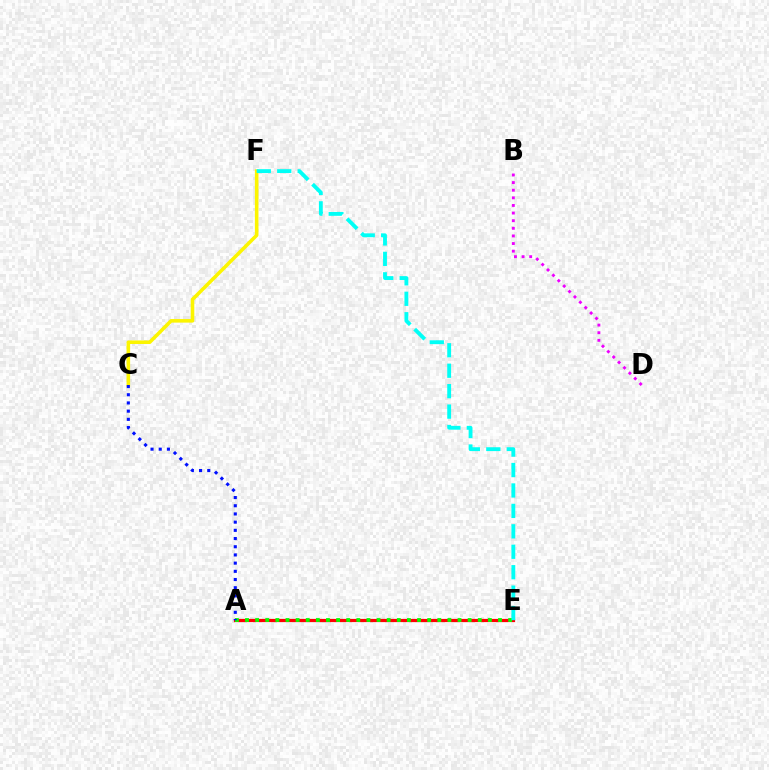{('A', 'E'): [{'color': '#ff0000', 'line_style': 'solid', 'thickness': 2.3}, {'color': '#08ff00', 'line_style': 'dotted', 'thickness': 2.75}], ('B', 'D'): [{'color': '#ee00ff', 'line_style': 'dotted', 'thickness': 2.07}], ('C', 'F'): [{'color': '#fcf500', 'line_style': 'solid', 'thickness': 2.57}], ('A', 'C'): [{'color': '#0010ff', 'line_style': 'dotted', 'thickness': 2.23}], ('E', 'F'): [{'color': '#00fff6', 'line_style': 'dashed', 'thickness': 2.78}]}